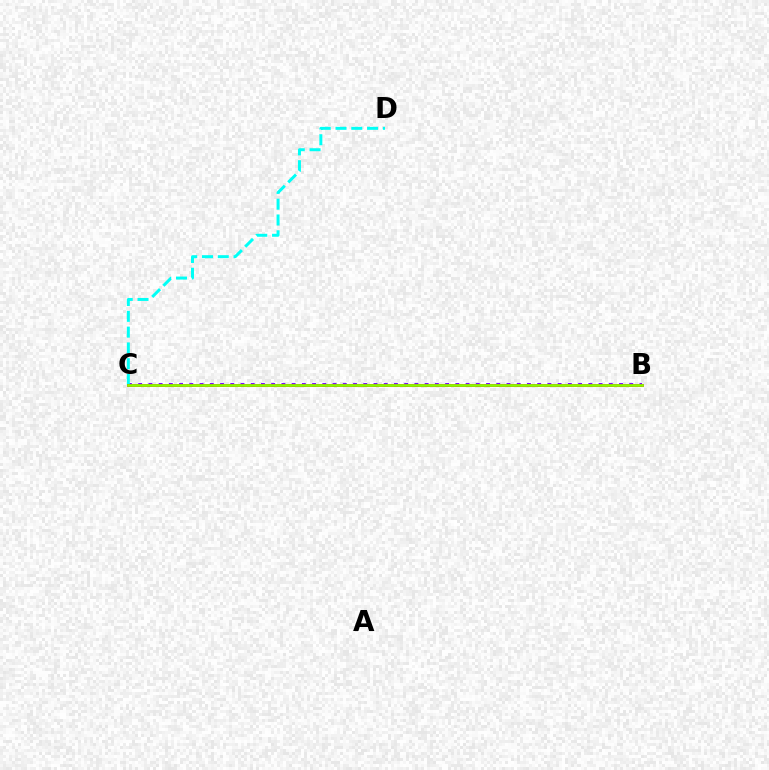{('B', 'C'): [{'color': '#7200ff', 'line_style': 'dotted', 'thickness': 2.78}, {'color': '#ff0000', 'line_style': 'solid', 'thickness': 1.91}, {'color': '#84ff00', 'line_style': 'solid', 'thickness': 1.9}], ('C', 'D'): [{'color': '#00fff6', 'line_style': 'dashed', 'thickness': 2.14}]}